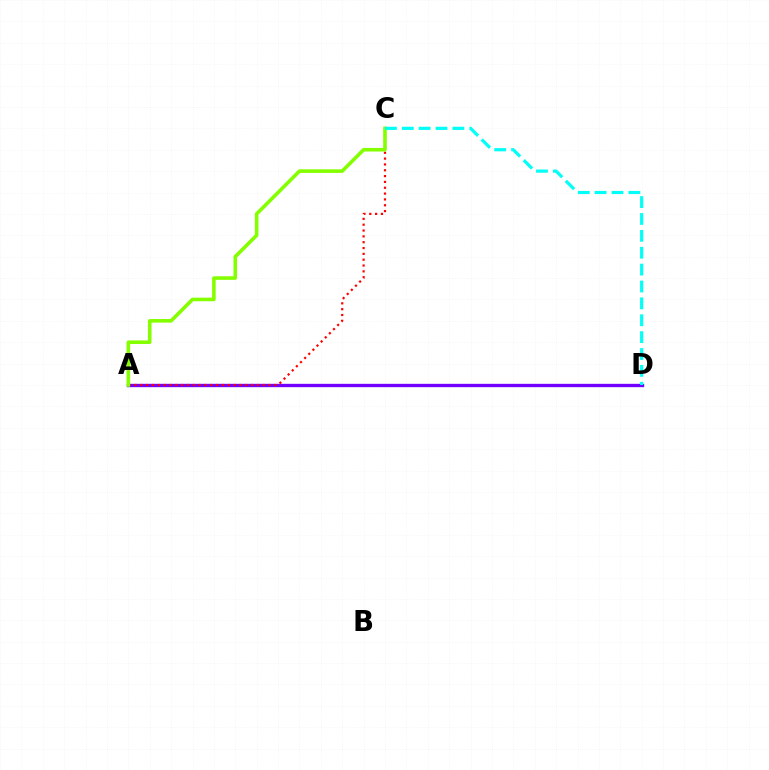{('A', 'D'): [{'color': '#7200ff', 'line_style': 'solid', 'thickness': 2.41}], ('A', 'C'): [{'color': '#ff0000', 'line_style': 'dotted', 'thickness': 1.58}, {'color': '#84ff00', 'line_style': 'solid', 'thickness': 2.58}], ('C', 'D'): [{'color': '#00fff6', 'line_style': 'dashed', 'thickness': 2.29}]}